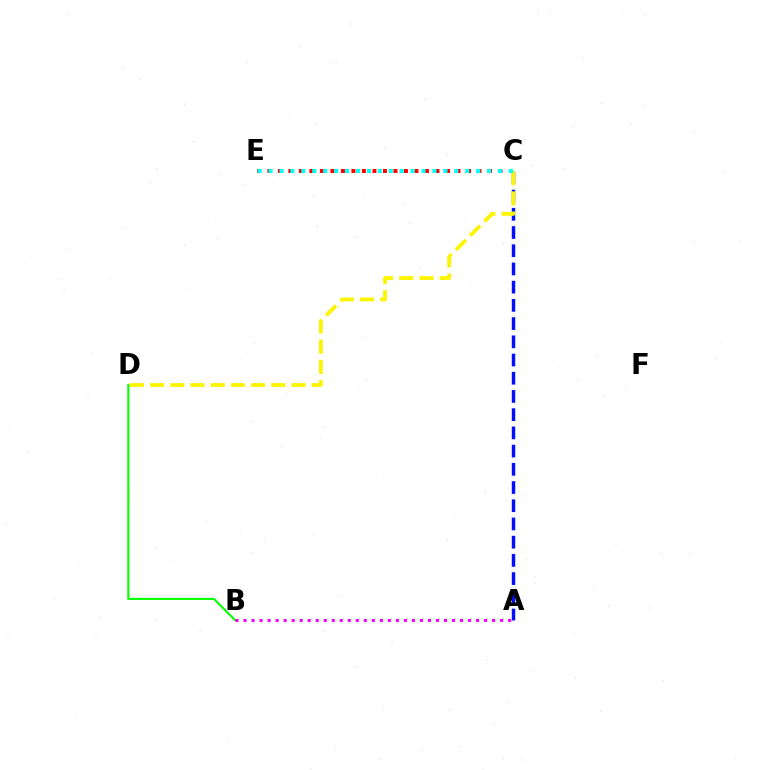{('B', 'D'): [{'color': '#08ff00', 'line_style': 'solid', 'thickness': 1.52}], ('A', 'C'): [{'color': '#0010ff', 'line_style': 'dashed', 'thickness': 2.47}], ('C', 'E'): [{'color': '#ff0000', 'line_style': 'dotted', 'thickness': 2.85}, {'color': '#00fff6', 'line_style': 'dotted', 'thickness': 2.97}], ('C', 'D'): [{'color': '#fcf500', 'line_style': 'dashed', 'thickness': 2.75}], ('A', 'B'): [{'color': '#ee00ff', 'line_style': 'dotted', 'thickness': 2.18}]}